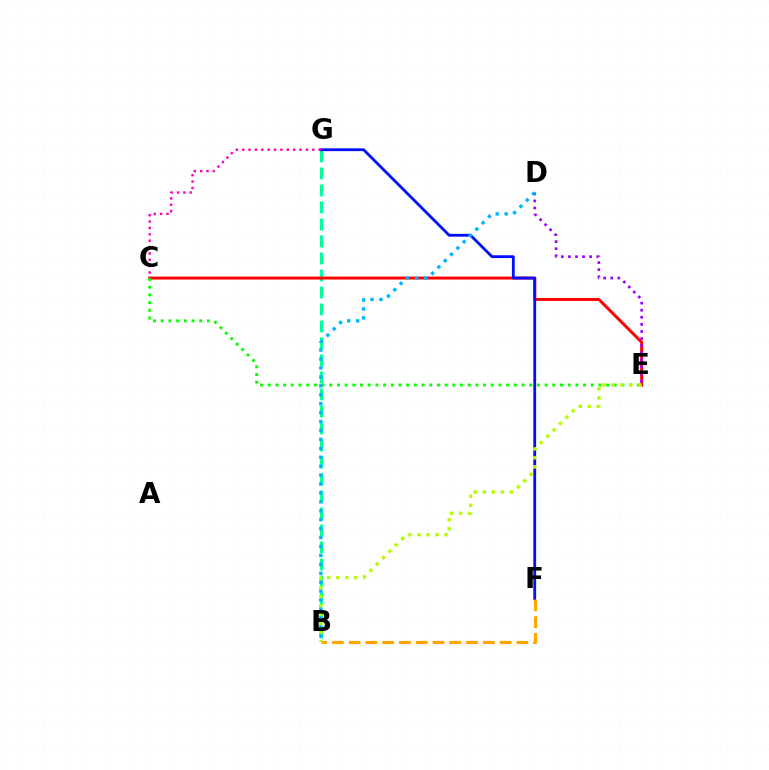{('B', 'G'): [{'color': '#00ff9d', 'line_style': 'dashed', 'thickness': 2.31}], ('C', 'E'): [{'color': '#ff0000', 'line_style': 'solid', 'thickness': 2.11}, {'color': '#08ff00', 'line_style': 'dotted', 'thickness': 2.09}], ('D', 'E'): [{'color': '#9b00ff', 'line_style': 'dotted', 'thickness': 1.92}], ('F', 'G'): [{'color': '#0010ff', 'line_style': 'solid', 'thickness': 2.02}], ('B', 'E'): [{'color': '#b3ff00', 'line_style': 'dotted', 'thickness': 2.45}], ('B', 'F'): [{'color': '#ffa500', 'line_style': 'dashed', 'thickness': 2.28}], ('B', 'D'): [{'color': '#00b5ff', 'line_style': 'dotted', 'thickness': 2.43}], ('C', 'G'): [{'color': '#ff00bd', 'line_style': 'dotted', 'thickness': 1.73}]}